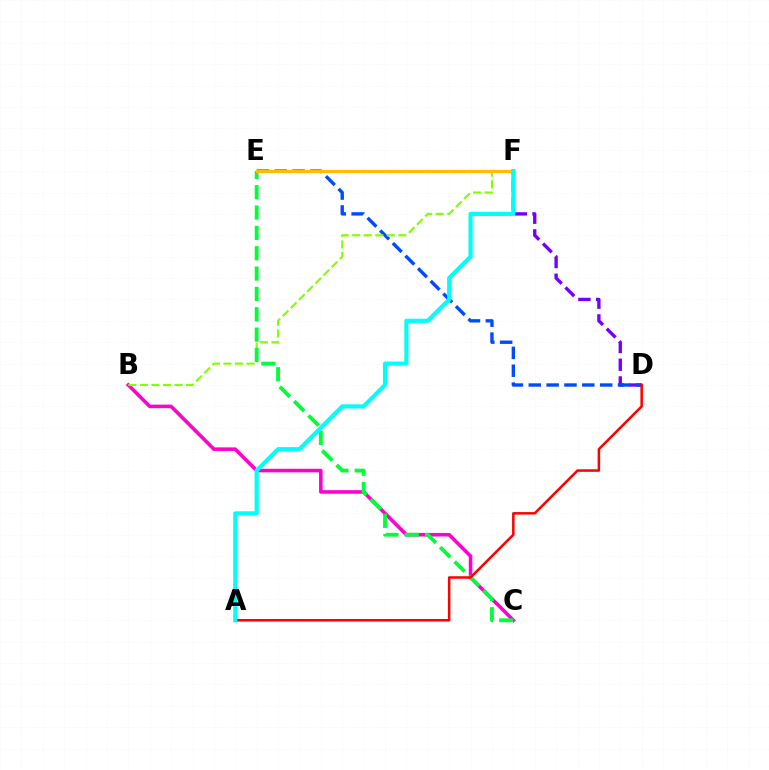{('B', 'C'): [{'color': '#ff00cf', 'line_style': 'solid', 'thickness': 2.58}], ('D', 'F'): [{'color': '#7200ff', 'line_style': 'dashed', 'thickness': 2.41}], ('D', 'E'): [{'color': '#004bff', 'line_style': 'dashed', 'thickness': 2.43}], ('B', 'F'): [{'color': '#84ff00', 'line_style': 'dashed', 'thickness': 1.57}], ('C', 'E'): [{'color': '#00ff39', 'line_style': 'dashed', 'thickness': 2.76}], ('A', 'D'): [{'color': '#ff0000', 'line_style': 'solid', 'thickness': 1.82}], ('E', 'F'): [{'color': '#ffbd00', 'line_style': 'solid', 'thickness': 2.3}], ('A', 'F'): [{'color': '#00fff6', 'line_style': 'solid', 'thickness': 2.98}]}